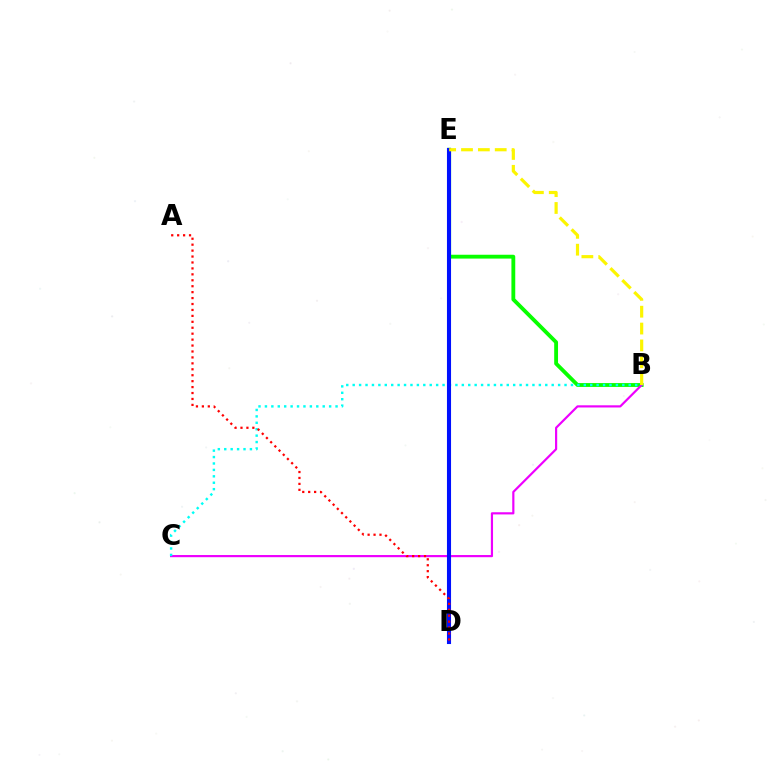{('B', 'E'): [{'color': '#08ff00', 'line_style': 'solid', 'thickness': 2.76}, {'color': '#fcf500', 'line_style': 'dashed', 'thickness': 2.29}], ('B', 'C'): [{'color': '#ee00ff', 'line_style': 'solid', 'thickness': 1.57}, {'color': '#00fff6', 'line_style': 'dotted', 'thickness': 1.74}], ('D', 'E'): [{'color': '#0010ff', 'line_style': 'solid', 'thickness': 2.94}], ('A', 'D'): [{'color': '#ff0000', 'line_style': 'dotted', 'thickness': 1.61}]}